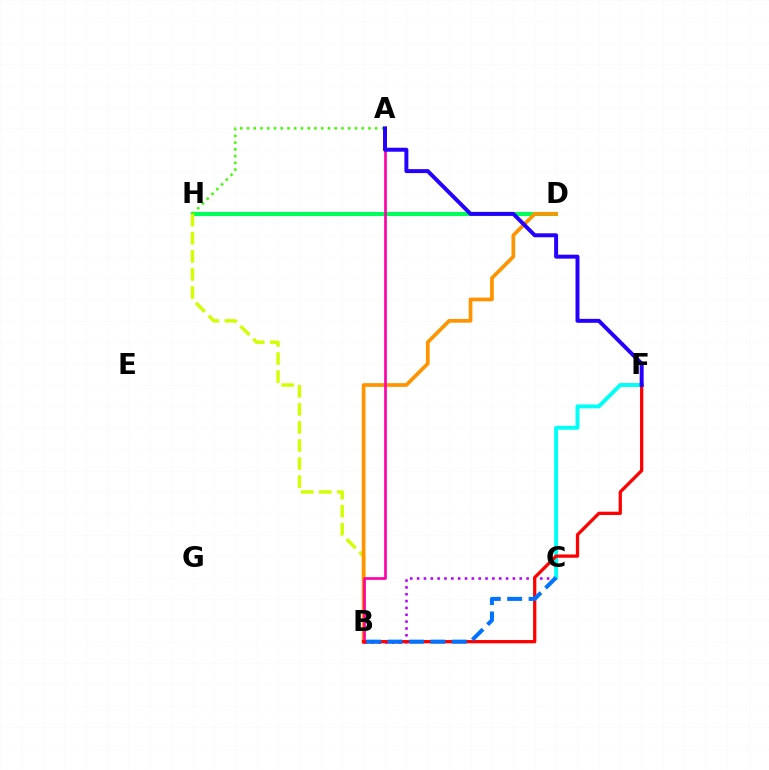{('D', 'H'): [{'color': '#00ff5c', 'line_style': 'solid', 'thickness': 2.97}], ('A', 'H'): [{'color': '#3dff00', 'line_style': 'dotted', 'thickness': 1.83}], ('B', 'H'): [{'color': '#d1ff00', 'line_style': 'dashed', 'thickness': 2.46}], ('B', 'C'): [{'color': '#b900ff', 'line_style': 'dotted', 'thickness': 1.86}, {'color': '#0074ff', 'line_style': 'dashed', 'thickness': 2.91}], ('C', 'F'): [{'color': '#00fff6', 'line_style': 'solid', 'thickness': 2.83}], ('B', 'D'): [{'color': '#ff9400', 'line_style': 'solid', 'thickness': 2.67}], ('A', 'B'): [{'color': '#ff00ac', 'line_style': 'solid', 'thickness': 1.93}], ('B', 'F'): [{'color': '#ff0000', 'line_style': 'solid', 'thickness': 2.35}], ('A', 'F'): [{'color': '#2500ff', 'line_style': 'solid', 'thickness': 2.86}]}